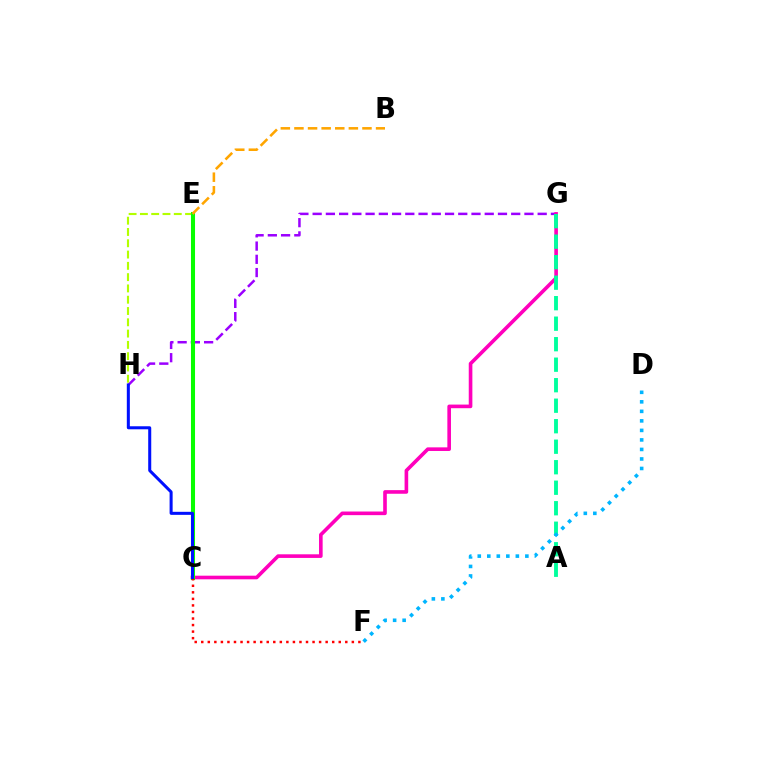{('G', 'H'): [{'color': '#9b00ff', 'line_style': 'dashed', 'thickness': 1.8}], ('E', 'H'): [{'color': '#b3ff00', 'line_style': 'dashed', 'thickness': 1.53}], ('C', 'G'): [{'color': '#ff00bd', 'line_style': 'solid', 'thickness': 2.61}], ('A', 'G'): [{'color': '#00ff9d', 'line_style': 'dashed', 'thickness': 2.79}], ('D', 'F'): [{'color': '#00b5ff', 'line_style': 'dotted', 'thickness': 2.59}], ('C', 'E'): [{'color': '#08ff00', 'line_style': 'solid', 'thickness': 2.93}], ('C', 'F'): [{'color': '#ff0000', 'line_style': 'dotted', 'thickness': 1.78}], ('B', 'E'): [{'color': '#ffa500', 'line_style': 'dashed', 'thickness': 1.85}], ('C', 'H'): [{'color': '#0010ff', 'line_style': 'solid', 'thickness': 2.18}]}